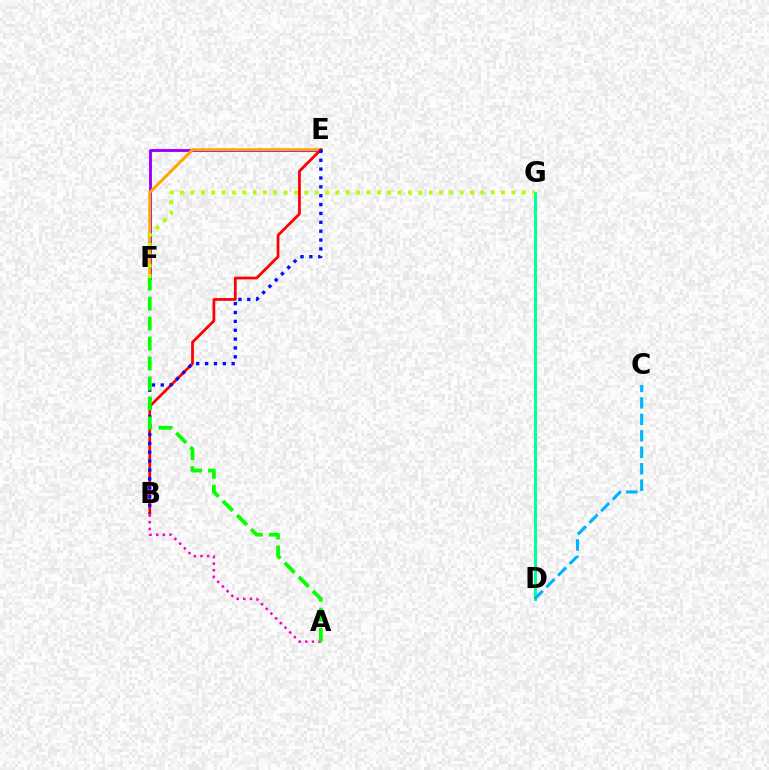{('A', 'B'): [{'color': '#ff00bd', 'line_style': 'dotted', 'thickness': 1.8}], ('D', 'G'): [{'color': '#00ff9d', 'line_style': 'solid', 'thickness': 2.2}], ('E', 'F'): [{'color': '#9b00ff', 'line_style': 'solid', 'thickness': 2.09}, {'color': '#ffa500', 'line_style': 'solid', 'thickness': 2.13}], ('F', 'G'): [{'color': '#b3ff00', 'line_style': 'dotted', 'thickness': 2.81}], ('B', 'E'): [{'color': '#ff0000', 'line_style': 'solid', 'thickness': 1.98}, {'color': '#0010ff', 'line_style': 'dotted', 'thickness': 2.41}], ('A', 'F'): [{'color': '#08ff00', 'line_style': 'dashed', 'thickness': 2.71}], ('C', 'D'): [{'color': '#00b5ff', 'line_style': 'dashed', 'thickness': 2.24}]}